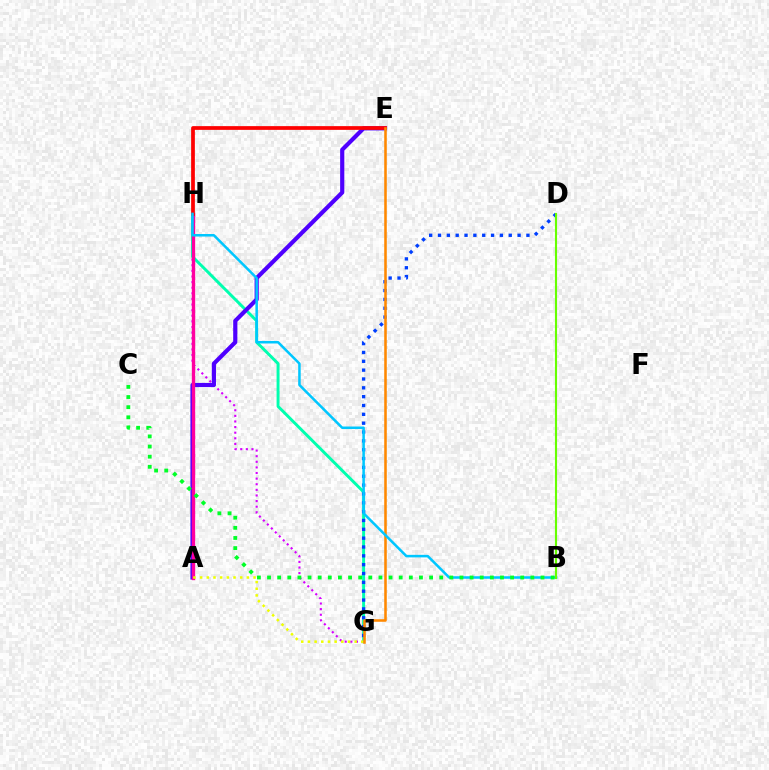{('G', 'H'): [{'color': '#d600ff', 'line_style': 'dotted', 'thickness': 1.52}, {'color': '#00ffaf', 'line_style': 'solid', 'thickness': 2.11}], ('A', 'E'): [{'color': '#4f00ff', 'line_style': 'solid', 'thickness': 3.0}], ('A', 'H'): [{'color': '#ff00a0', 'line_style': 'solid', 'thickness': 2.4}], ('A', 'G'): [{'color': '#eeff00', 'line_style': 'dotted', 'thickness': 1.81}], ('E', 'H'): [{'color': '#ff0000', 'line_style': 'solid', 'thickness': 2.69}], ('D', 'G'): [{'color': '#003fff', 'line_style': 'dotted', 'thickness': 2.4}], ('E', 'G'): [{'color': '#ff8800', 'line_style': 'solid', 'thickness': 1.84}], ('B', 'H'): [{'color': '#00c7ff', 'line_style': 'solid', 'thickness': 1.82}], ('B', 'D'): [{'color': '#66ff00', 'line_style': 'solid', 'thickness': 1.53}], ('B', 'C'): [{'color': '#00ff27', 'line_style': 'dotted', 'thickness': 2.75}]}